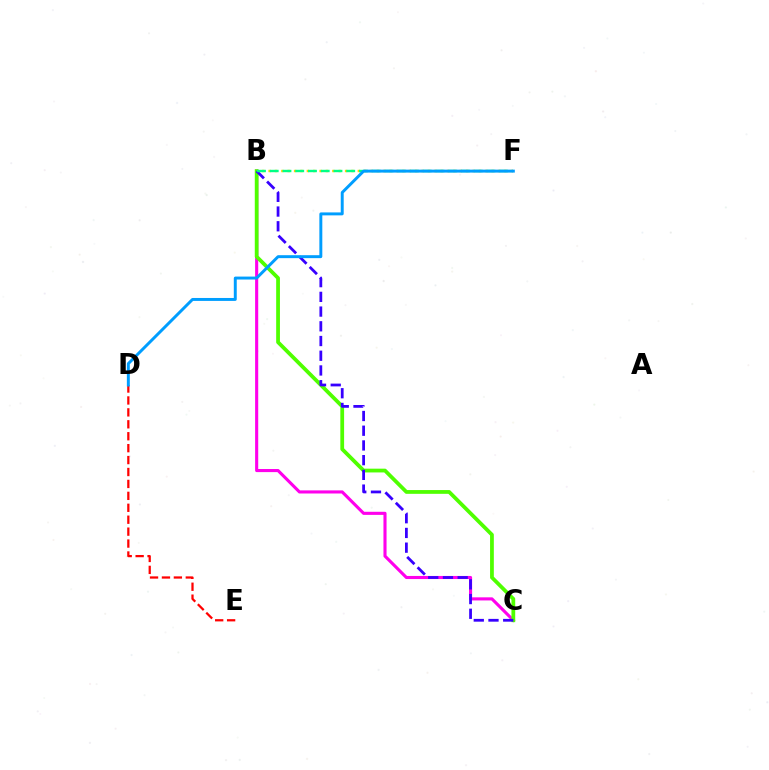{('B', 'C'): [{'color': '#ff00ed', 'line_style': 'solid', 'thickness': 2.24}, {'color': '#4fff00', 'line_style': 'solid', 'thickness': 2.71}, {'color': '#3700ff', 'line_style': 'dashed', 'thickness': 2.0}], ('B', 'F'): [{'color': '#ffd500', 'line_style': 'dotted', 'thickness': 1.73}, {'color': '#00ff86', 'line_style': 'dashed', 'thickness': 1.73}], ('D', 'E'): [{'color': '#ff0000', 'line_style': 'dashed', 'thickness': 1.62}], ('D', 'F'): [{'color': '#009eff', 'line_style': 'solid', 'thickness': 2.12}]}